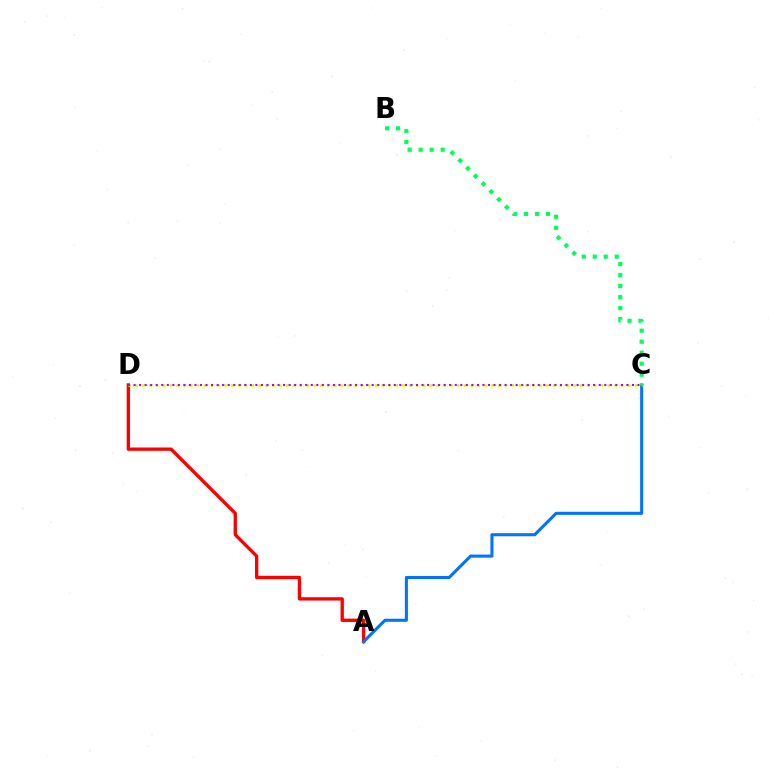{('A', 'D'): [{'color': '#ff0000', 'line_style': 'solid', 'thickness': 2.4}], ('A', 'C'): [{'color': '#0074ff', 'line_style': 'solid', 'thickness': 2.21}], ('C', 'D'): [{'color': '#d1ff00', 'line_style': 'dotted', 'thickness': 1.86}, {'color': '#b900ff', 'line_style': 'dotted', 'thickness': 1.5}], ('B', 'C'): [{'color': '#00ff5c', 'line_style': 'dotted', 'thickness': 2.99}]}